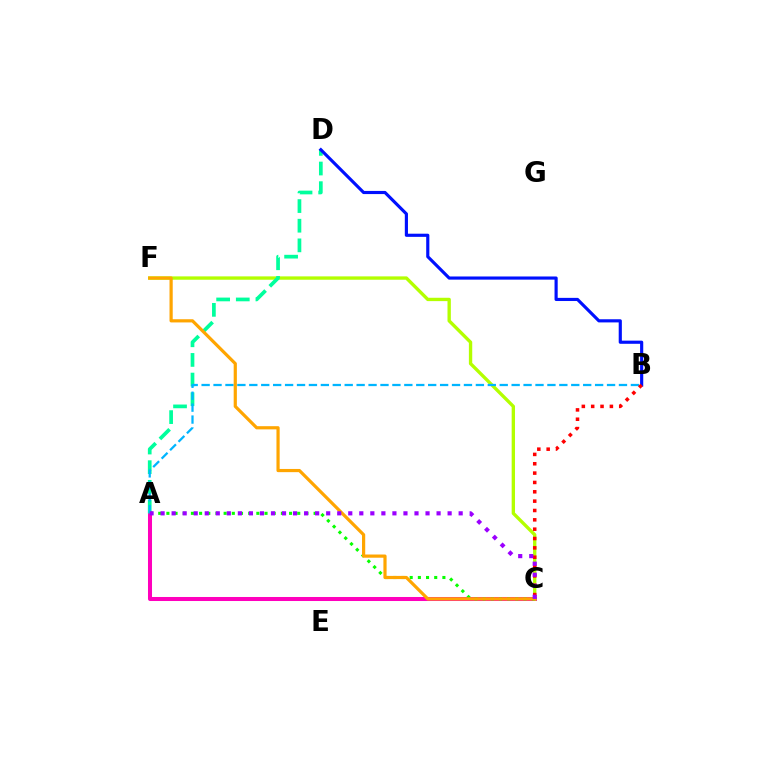{('A', 'C'): [{'color': '#ff00bd', 'line_style': 'solid', 'thickness': 2.9}, {'color': '#08ff00', 'line_style': 'dotted', 'thickness': 2.22}, {'color': '#9b00ff', 'line_style': 'dotted', 'thickness': 3.0}], ('C', 'F'): [{'color': '#b3ff00', 'line_style': 'solid', 'thickness': 2.41}, {'color': '#ffa500', 'line_style': 'solid', 'thickness': 2.3}], ('A', 'D'): [{'color': '#00ff9d', 'line_style': 'dashed', 'thickness': 2.67}], ('A', 'B'): [{'color': '#00b5ff', 'line_style': 'dashed', 'thickness': 1.62}], ('B', 'D'): [{'color': '#0010ff', 'line_style': 'solid', 'thickness': 2.27}], ('B', 'C'): [{'color': '#ff0000', 'line_style': 'dotted', 'thickness': 2.54}]}